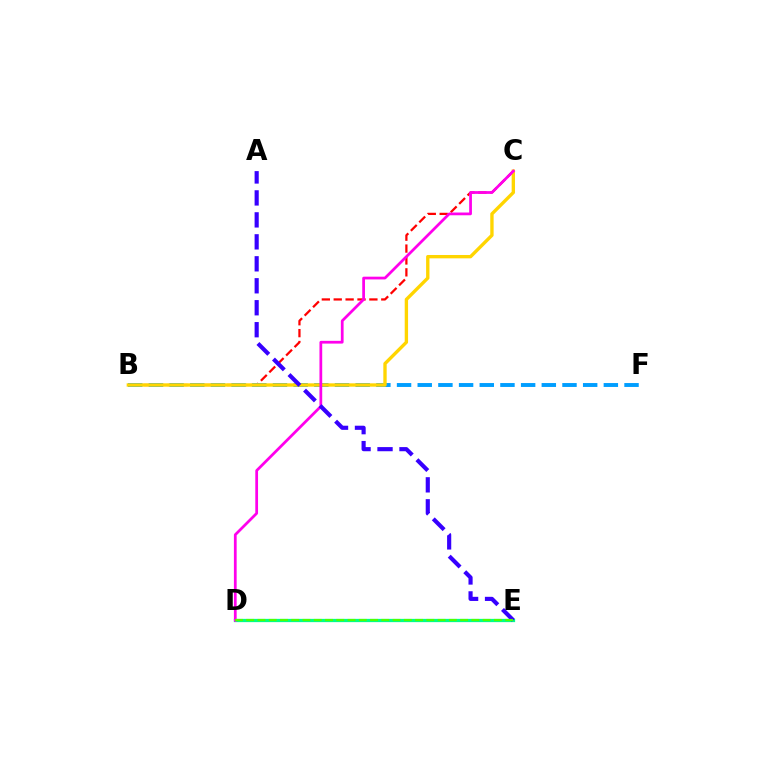{('B', 'C'): [{'color': '#ff0000', 'line_style': 'dashed', 'thickness': 1.62}, {'color': '#ffd500', 'line_style': 'solid', 'thickness': 2.42}], ('B', 'F'): [{'color': '#009eff', 'line_style': 'dashed', 'thickness': 2.81}], ('D', 'E'): [{'color': '#00ff86', 'line_style': 'solid', 'thickness': 2.35}, {'color': '#4fff00', 'line_style': 'dashed', 'thickness': 1.53}], ('C', 'D'): [{'color': '#ff00ed', 'line_style': 'solid', 'thickness': 1.98}], ('A', 'E'): [{'color': '#3700ff', 'line_style': 'dashed', 'thickness': 2.98}]}